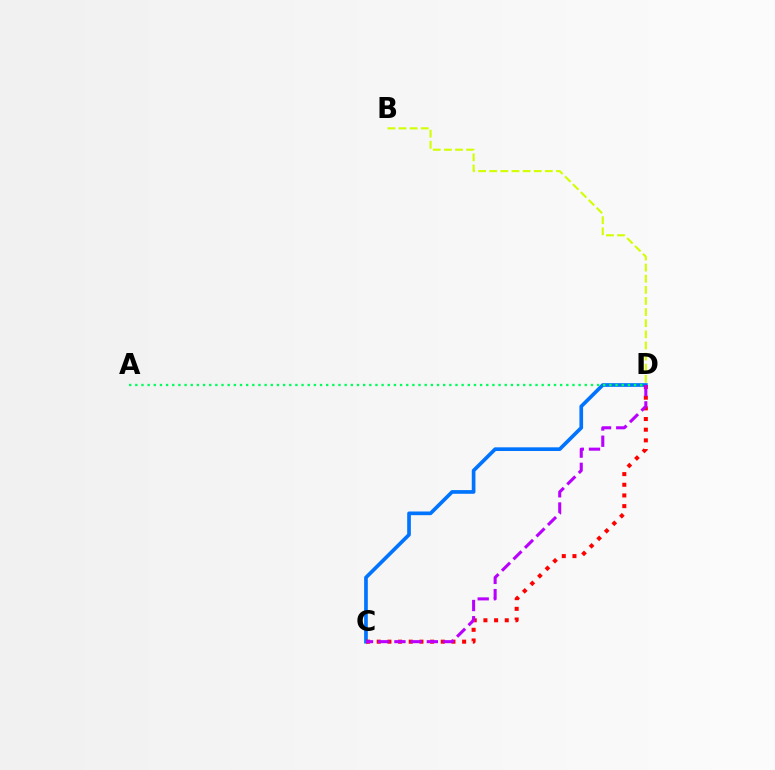{('C', 'D'): [{'color': '#0074ff', 'line_style': 'solid', 'thickness': 2.65}, {'color': '#ff0000', 'line_style': 'dotted', 'thickness': 2.9}, {'color': '#b900ff', 'line_style': 'dashed', 'thickness': 2.2}], ('B', 'D'): [{'color': '#d1ff00', 'line_style': 'dashed', 'thickness': 1.51}], ('A', 'D'): [{'color': '#00ff5c', 'line_style': 'dotted', 'thickness': 1.67}]}